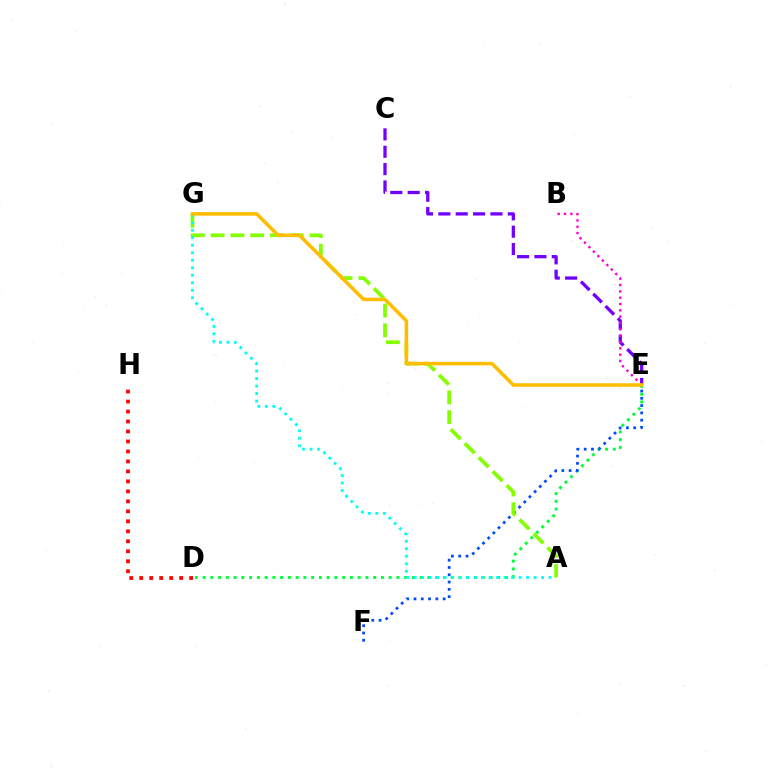{('D', 'E'): [{'color': '#00ff39', 'line_style': 'dotted', 'thickness': 2.11}], ('E', 'F'): [{'color': '#004bff', 'line_style': 'dotted', 'thickness': 1.98}], ('A', 'G'): [{'color': '#84ff00', 'line_style': 'dashed', 'thickness': 2.69}, {'color': '#00fff6', 'line_style': 'dotted', 'thickness': 2.04}], ('C', 'E'): [{'color': '#7200ff', 'line_style': 'dashed', 'thickness': 2.36}], ('D', 'H'): [{'color': '#ff0000', 'line_style': 'dotted', 'thickness': 2.71}], ('B', 'E'): [{'color': '#ff00cf', 'line_style': 'dotted', 'thickness': 1.72}], ('E', 'G'): [{'color': '#ffbd00', 'line_style': 'solid', 'thickness': 2.56}]}